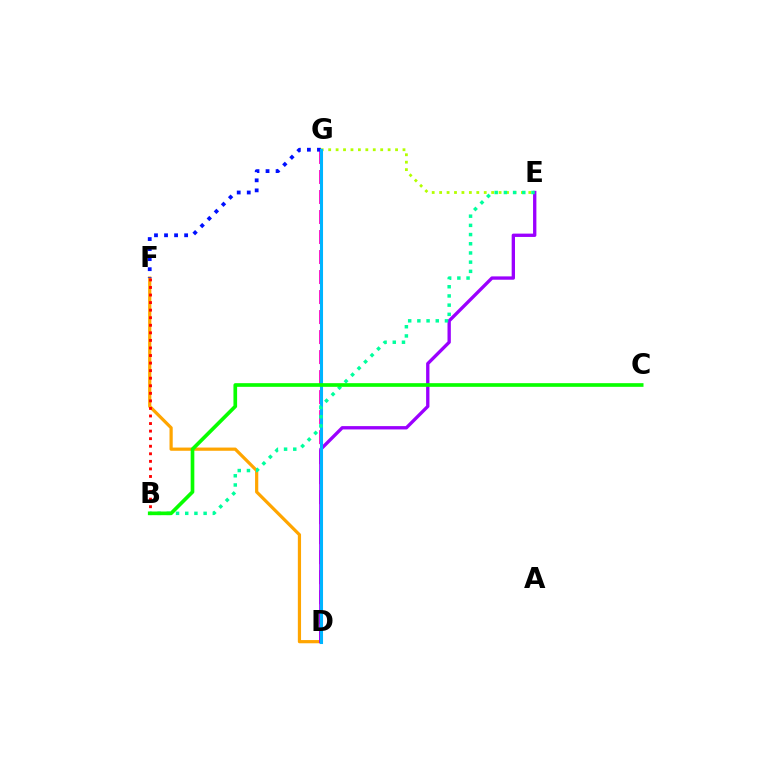{('D', 'G'): [{'color': '#ff00bd', 'line_style': 'dashed', 'thickness': 2.72}, {'color': '#00b5ff', 'line_style': 'solid', 'thickness': 2.21}], ('D', 'F'): [{'color': '#ffa500', 'line_style': 'solid', 'thickness': 2.31}], ('D', 'E'): [{'color': '#9b00ff', 'line_style': 'solid', 'thickness': 2.4}], ('E', 'G'): [{'color': '#b3ff00', 'line_style': 'dotted', 'thickness': 2.02}], ('F', 'G'): [{'color': '#0010ff', 'line_style': 'dotted', 'thickness': 2.73}], ('B', 'F'): [{'color': '#ff0000', 'line_style': 'dotted', 'thickness': 2.05}], ('B', 'E'): [{'color': '#00ff9d', 'line_style': 'dotted', 'thickness': 2.5}], ('B', 'C'): [{'color': '#08ff00', 'line_style': 'solid', 'thickness': 2.64}]}